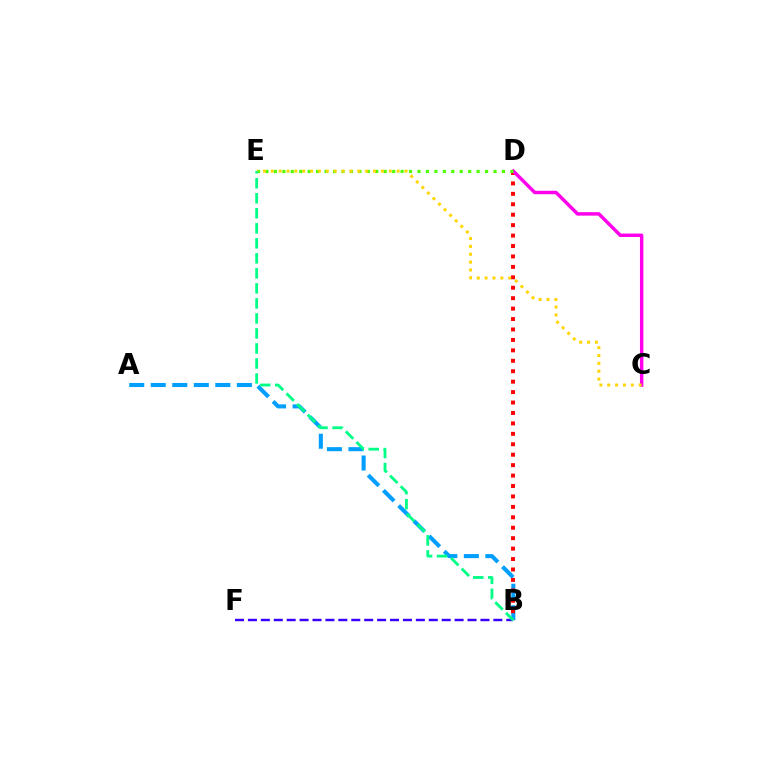{('A', 'B'): [{'color': '#009eff', 'line_style': 'dashed', 'thickness': 2.92}], ('B', 'D'): [{'color': '#ff0000', 'line_style': 'dotted', 'thickness': 2.84}], ('C', 'D'): [{'color': '#ff00ed', 'line_style': 'solid', 'thickness': 2.48}], ('D', 'E'): [{'color': '#4fff00', 'line_style': 'dotted', 'thickness': 2.29}], ('C', 'E'): [{'color': '#ffd500', 'line_style': 'dotted', 'thickness': 2.14}], ('B', 'F'): [{'color': '#3700ff', 'line_style': 'dashed', 'thickness': 1.75}], ('B', 'E'): [{'color': '#00ff86', 'line_style': 'dashed', 'thickness': 2.04}]}